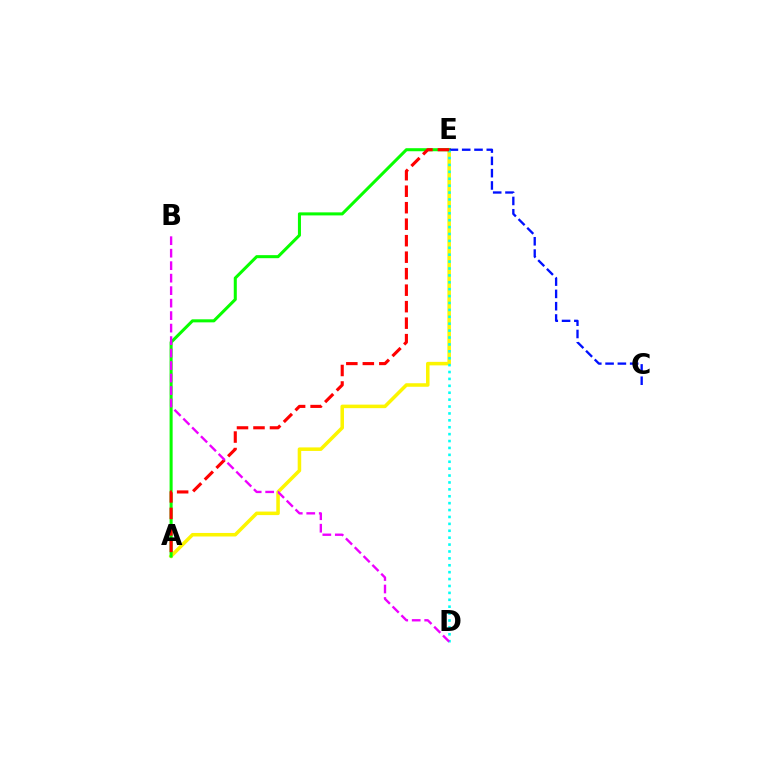{('A', 'E'): [{'color': '#fcf500', 'line_style': 'solid', 'thickness': 2.54}, {'color': '#08ff00', 'line_style': 'solid', 'thickness': 2.19}, {'color': '#ff0000', 'line_style': 'dashed', 'thickness': 2.24}], ('C', 'E'): [{'color': '#0010ff', 'line_style': 'dashed', 'thickness': 1.67}], ('D', 'E'): [{'color': '#00fff6', 'line_style': 'dotted', 'thickness': 1.88}], ('B', 'D'): [{'color': '#ee00ff', 'line_style': 'dashed', 'thickness': 1.7}]}